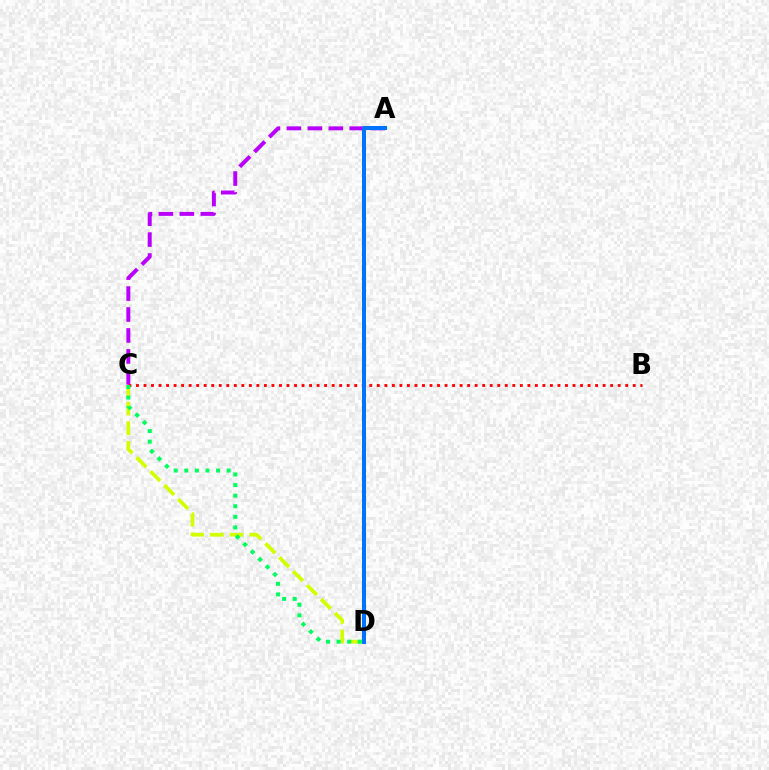{('C', 'D'): [{'color': '#d1ff00', 'line_style': 'dashed', 'thickness': 2.67}, {'color': '#00ff5c', 'line_style': 'dotted', 'thickness': 2.88}], ('A', 'C'): [{'color': '#b900ff', 'line_style': 'dashed', 'thickness': 2.85}], ('B', 'C'): [{'color': '#ff0000', 'line_style': 'dotted', 'thickness': 2.05}], ('A', 'D'): [{'color': '#0074ff', 'line_style': 'solid', 'thickness': 2.9}]}